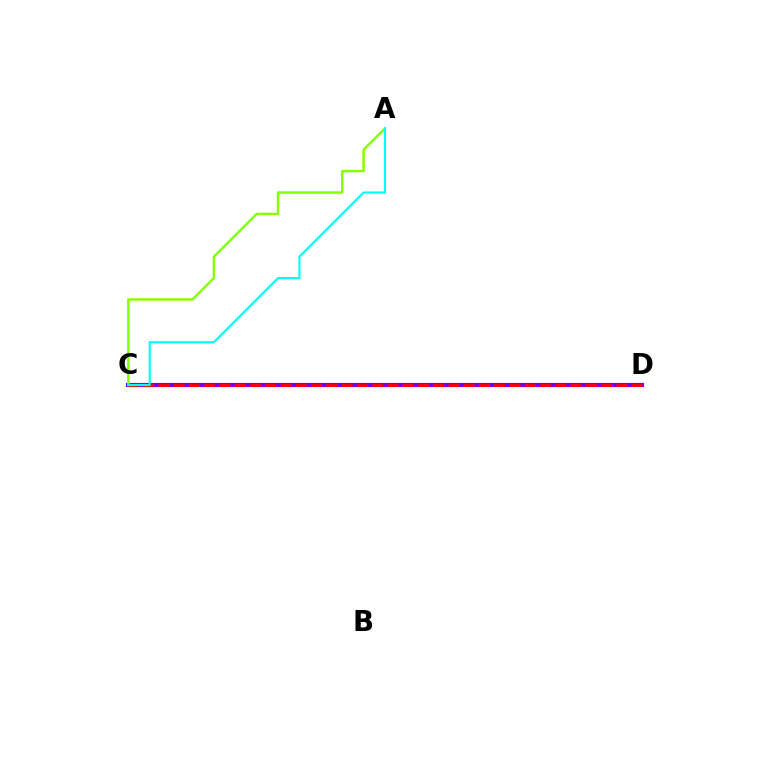{('C', 'D'): [{'color': '#7200ff', 'line_style': 'solid', 'thickness': 2.99}, {'color': '#ff0000', 'line_style': 'dashed', 'thickness': 2.07}], ('A', 'C'): [{'color': '#84ff00', 'line_style': 'solid', 'thickness': 1.74}, {'color': '#00fff6', 'line_style': 'solid', 'thickness': 1.54}]}